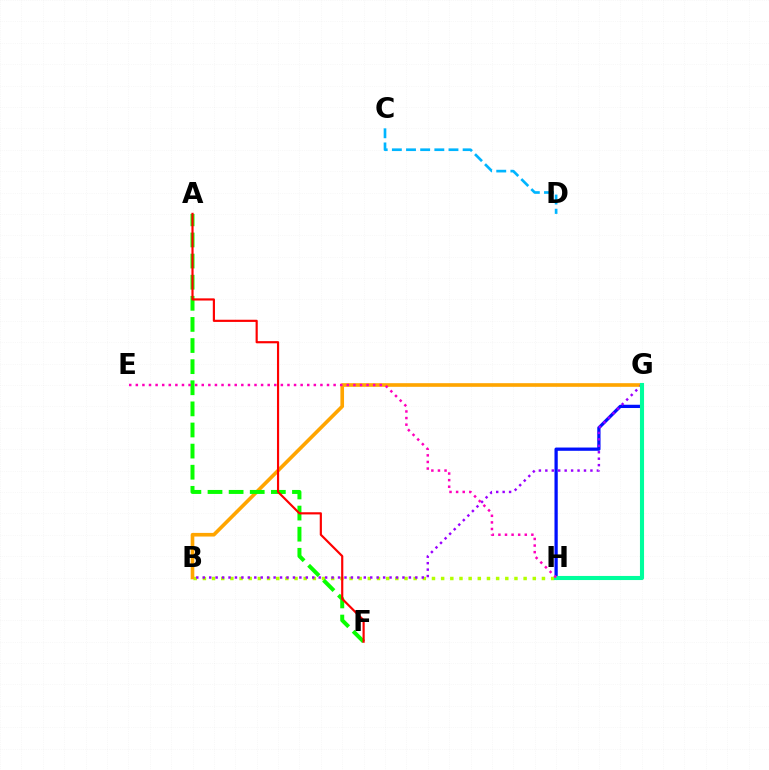{('B', 'H'): [{'color': '#b3ff00', 'line_style': 'dotted', 'thickness': 2.49}], ('G', 'H'): [{'color': '#0010ff', 'line_style': 'solid', 'thickness': 2.35}, {'color': '#00ff9d', 'line_style': 'solid', 'thickness': 2.95}], ('B', 'G'): [{'color': '#ffa500', 'line_style': 'solid', 'thickness': 2.62}, {'color': '#9b00ff', 'line_style': 'dotted', 'thickness': 1.75}], ('C', 'D'): [{'color': '#00b5ff', 'line_style': 'dashed', 'thickness': 1.92}], ('A', 'F'): [{'color': '#08ff00', 'line_style': 'dashed', 'thickness': 2.87}, {'color': '#ff0000', 'line_style': 'solid', 'thickness': 1.56}], ('E', 'H'): [{'color': '#ff00bd', 'line_style': 'dotted', 'thickness': 1.79}]}